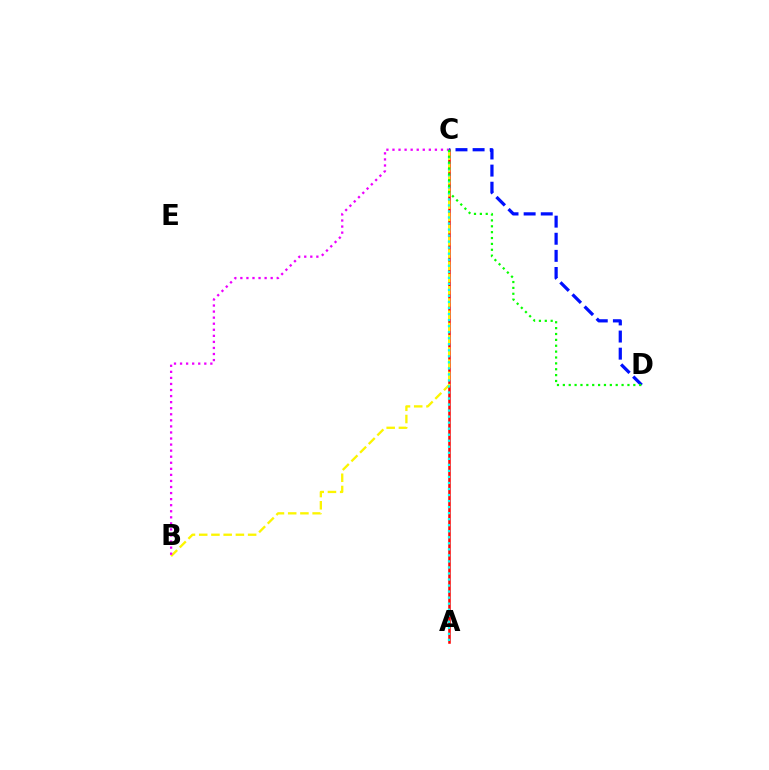{('A', 'C'): [{'color': '#ff0000', 'line_style': 'solid', 'thickness': 1.82}, {'color': '#00fff6', 'line_style': 'dotted', 'thickness': 1.64}], ('B', 'C'): [{'color': '#fcf500', 'line_style': 'dashed', 'thickness': 1.66}, {'color': '#ee00ff', 'line_style': 'dotted', 'thickness': 1.65}], ('C', 'D'): [{'color': '#0010ff', 'line_style': 'dashed', 'thickness': 2.32}, {'color': '#08ff00', 'line_style': 'dotted', 'thickness': 1.6}]}